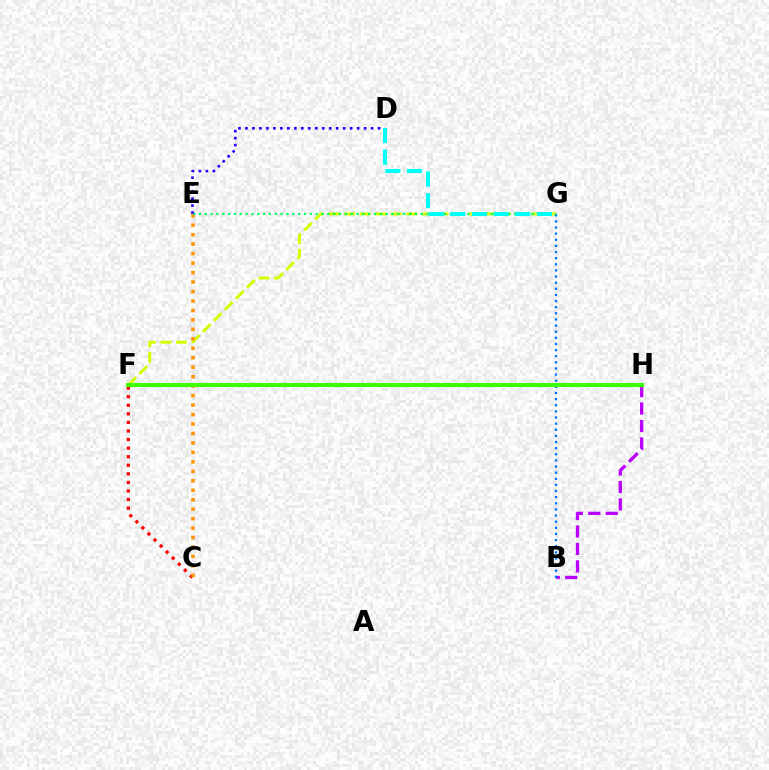{('F', 'G'): [{'color': '#d1ff00', 'line_style': 'dashed', 'thickness': 2.12}], ('F', 'H'): [{'color': '#ff00ac', 'line_style': 'dotted', 'thickness': 2.93}, {'color': '#3dff00', 'line_style': 'solid', 'thickness': 2.95}], ('B', 'H'): [{'color': '#b900ff', 'line_style': 'dashed', 'thickness': 2.37}], ('C', 'F'): [{'color': '#ff0000', 'line_style': 'dotted', 'thickness': 2.33}], ('B', 'G'): [{'color': '#0074ff', 'line_style': 'dotted', 'thickness': 1.67}], ('C', 'E'): [{'color': '#ff9400', 'line_style': 'dotted', 'thickness': 2.57}], ('E', 'G'): [{'color': '#00ff5c', 'line_style': 'dotted', 'thickness': 1.59}], ('D', 'E'): [{'color': '#2500ff', 'line_style': 'dotted', 'thickness': 1.9}], ('D', 'G'): [{'color': '#00fff6', 'line_style': 'dashed', 'thickness': 2.94}]}